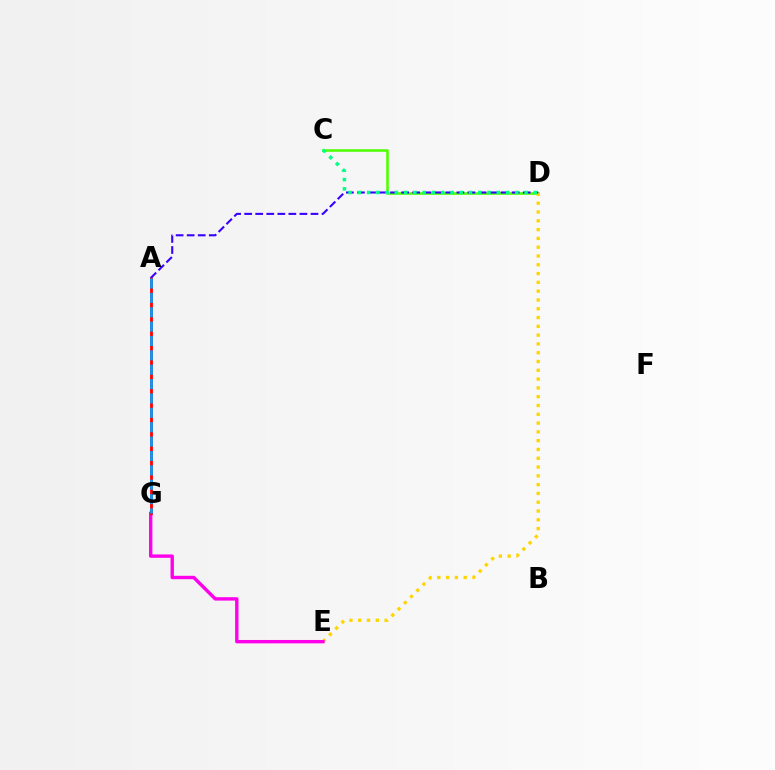{('C', 'D'): [{'color': '#4fff00', 'line_style': 'solid', 'thickness': 1.85}, {'color': '#00ff86', 'line_style': 'dotted', 'thickness': 2.52}], ('D', 'E'): [{'color': '#ffd500', 'line_style': 'dotted', 'thickness': 2.39}], ('E', 'G'): [{'color': '#ff00ed', 'line_style': 'solid', 'thickness': 2.44}], ('A', 'G'): [{'color': '#ff0000', 'line_style': 'solid', 'thickness': 2.04}, {'color': '#009eff', 'line_style': 'dashed', 'thickness': 1.95}], ('A', 'D'): [{'color': '#3700ff', 'line_style': 'dashed', 'thickness': 1.5}]}